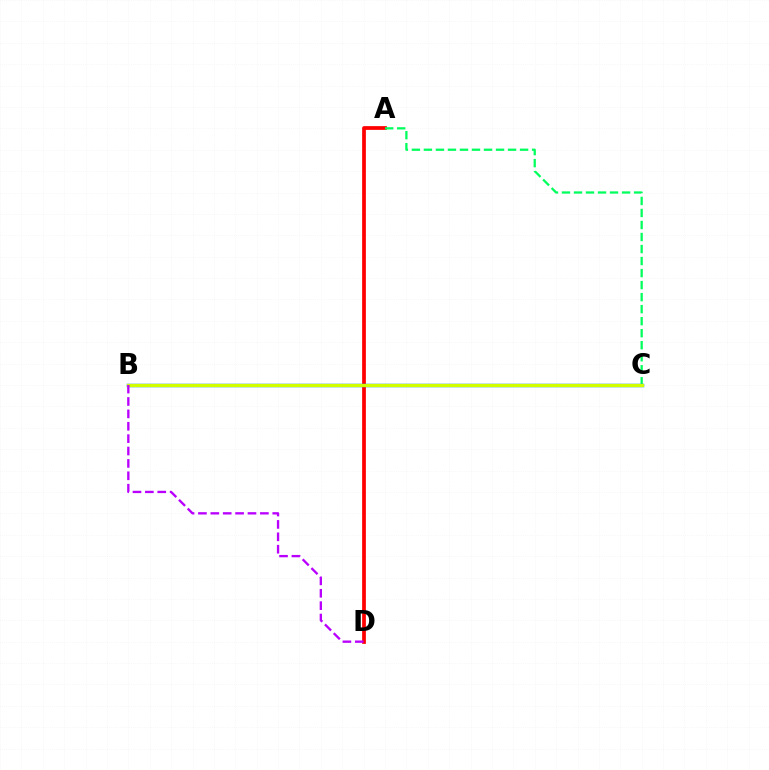{('A', 'D'): [{'color': '#ff0000', 'line_style': 'solid', 'thickness': 2.7}], ('A', 'C'): [{'color': '#00ff5c', 'line_style': 'dashed', 'thickness': 1.63}], ('B', 'C'): [{'color': '#0074ff', 'line_style': 'solid', 'thickness': 2.48}, {'color': '#d1ff00', 'line_style': 'solid', 'thickness': 2.36}], ('B', 'D'): [{'color': '#b900ff', 'line_style': 'dashed', 'thickness': 1.68}]}